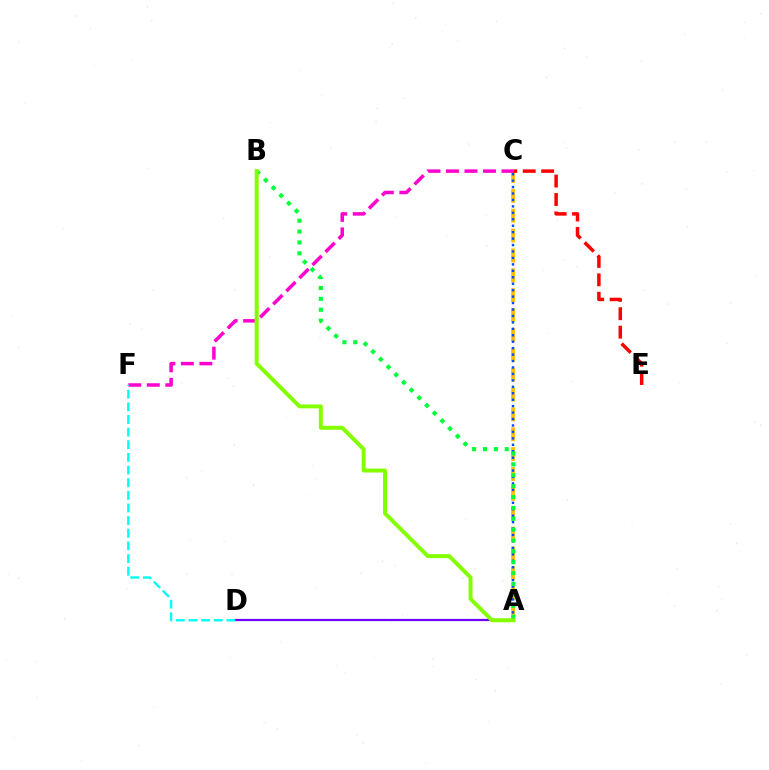{('A', 'C'): [{'color': '#ffbd00', 'line_style': 'dashed', 'thickness': 2.7}, {'color': '#004bff', 'line_style': 'dotted', 'thickness': 1.75}], ('A', 'D'): [{'color': '#7200ff', 'line_style': 'solid', 'thickness': 1.59}], ('C', 'F'): [{'color': '#ff00cf', 'line_style': 'dashed', 'thickness': 2.51}], ('A', 'B'): [{'color': '#00ff39', 'line_style': 'dotted', 'thickness': 2.96}, {'color': '#84ff00', 'line_style': 'solid', 'thickness': 2.85}], ('C', 'E'): [{'color': '#ff0000', 'line_style': 'dashed', 'thickness': 2.5}], ('D', 'F'): [{'color': '#00fff6', 'line_style': 'dashed', 'thickness': 1.72}]}